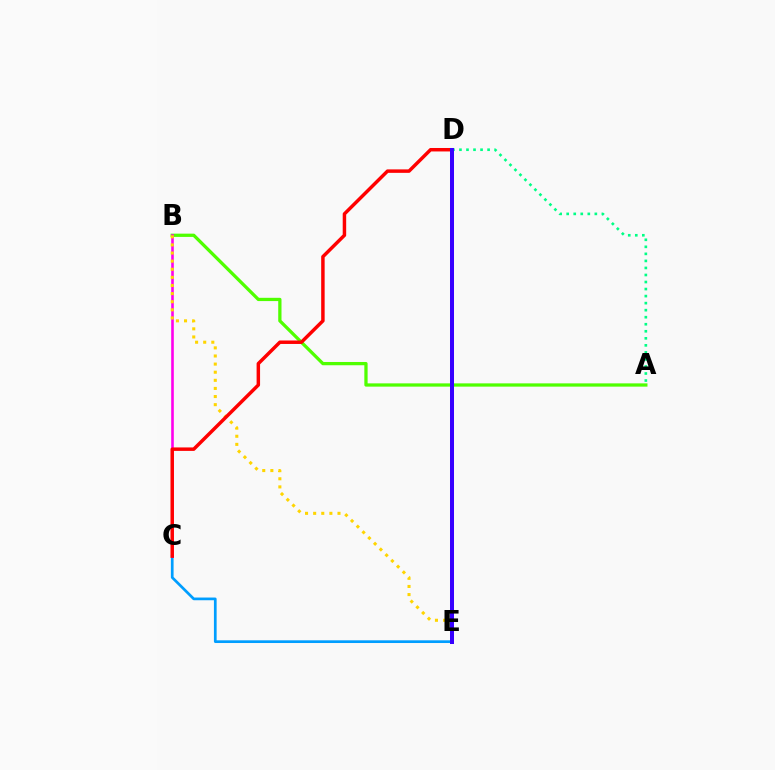{('C', 'E'): [{'color': '#009eff', 'line_style': 'solid', 'thickness': 1.95}], ('A', 'B'): [{'color': '#4fff00', 'line_style': 'solid', 'thickness': 2.35}], ('B', 'C'): [{'color': '#ff00ed', 'line_style': 'solid', 'thickness': 1.87}], ('B', 'E'): [{'color': '#ffd500', 'line_style': 'dotted', 'thickness': 2.2}], ('C', 'D'): [{'color': '#ff0000', 'line_style': 'solid', 'thickness': 2.49}], ('A', 'D'): [{'color': '#00ff86', 'line_style': 'dotted', 'thickness': 1.91}], ('D', 'E'): [{'color': '#3700ff', 'line_style': 'solid', 'thickness': 2.89}]}